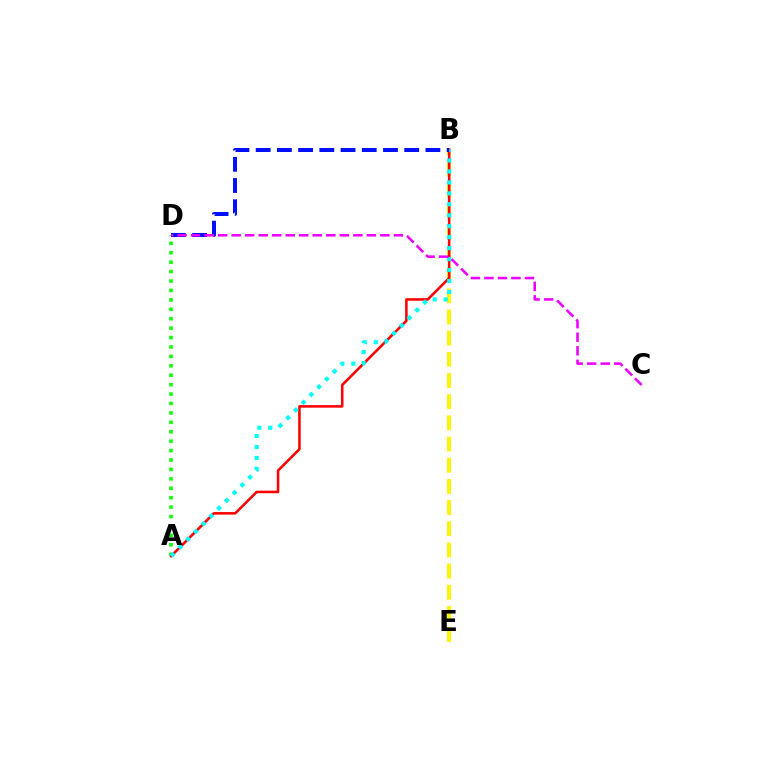{('A', 'D'): [{'color': '#08ff00', 'line_style': 'dotted', 'thickness': 2.56}], ('B', 'E'): [{'color': '#fcf500', 'line_style': 'dashed', 'thickness': 2.88}], ('A', 'B'): [{'color': '#ff0000', 'line_style': 'solid', 'thickness': 1.84}, {'color': '#00fff6', 'line_style': 'dotted', 'thickness': 2.98}], ('B', 'D'): [{'color': '#0010ff', 'line_style': 'dashed', 'thickness': 2.88}], ('C', 'D'): [{'color': '#ee00ff', 'line_style': 'dashed', 'thickness': 1.84}]}